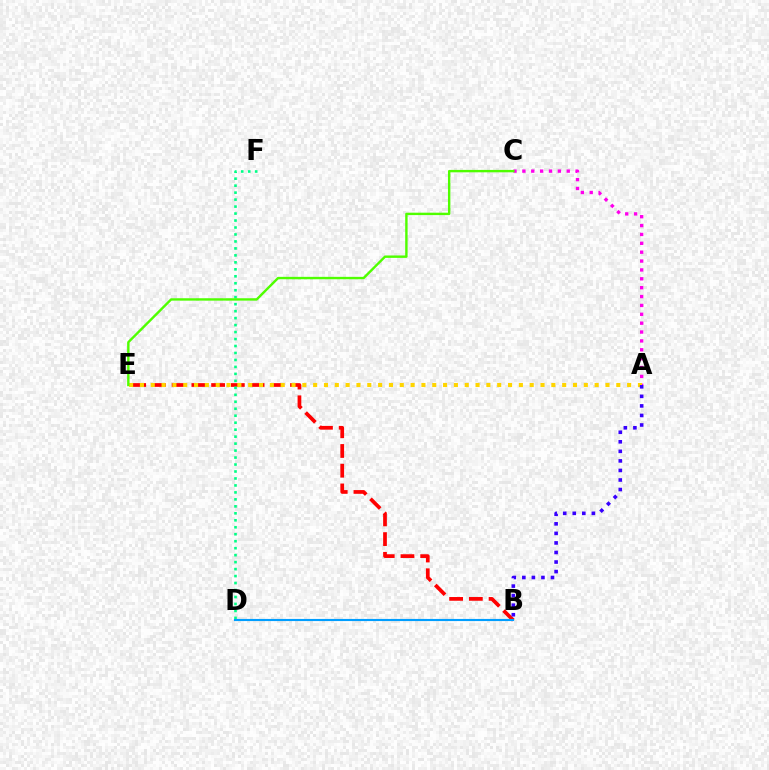{('A', 'C'): [{'color': '#ff00ed', 'line_style': 'dotted', 'thickness': 2.41}], ('B', 'E'): [{'color': '#ff0000', 'line_style': 'dashed', 'thickness': 2.68}], ('A', 'E'): [{'color': '#ffd500', 'line_style': 'dotted', 'thickness': 2.94}], ('D', 'F'): [{'color': '#00ff86', 'line_style': 'dotted', 'thickness': 1.89}], ('C', 'E'): [{'color': '#4fff00', 'line_style': 'solid', 'thickness': 1.73}], ('B', 'D'): [{'color': '#009eff', 'line_style': 'solid', 'thickness': 1.54}], ('A', 'B'): [{'color': '#3700ff', 'line_style': 'dotted', 'thickness': 2.59}]}